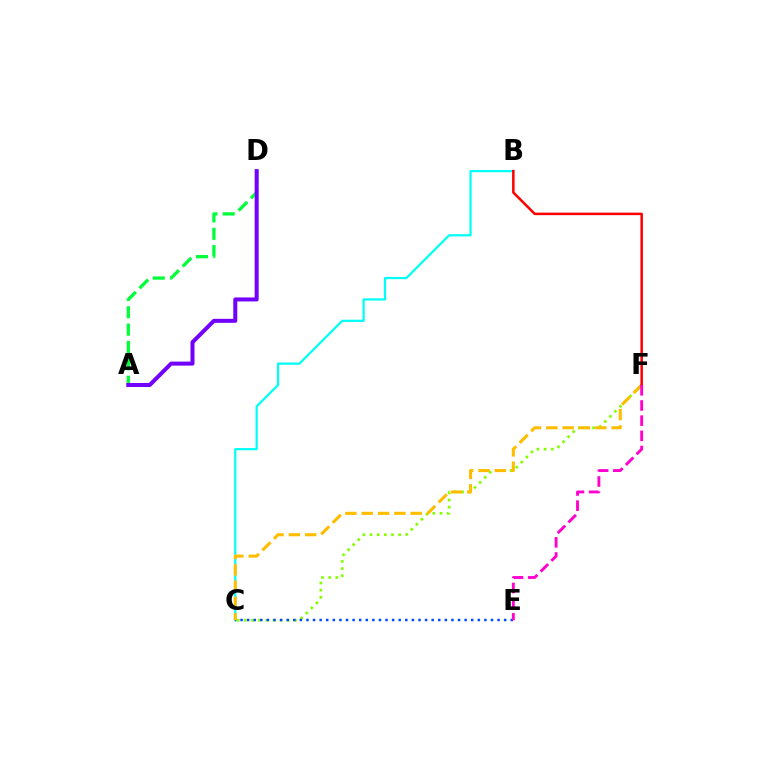{('C', 'F'): [{'color': '#84ff00', 'line_style': 'dotted', 'thickness': 1.95}, {'color': '#ffbd00', 'line_style': 'dashed', 'thickness': 2.22}], ('B', 'C'): [{'color': '#00fff6', 'line_style': 'solid', 'thickness': 1.6}], ('C', 'E'): [{'color': '#004bff', 'line_style': 'dotted', 'thickness': 1.79}], ('A', 'D'): [{'color': '#00ff39', 'line_style': 'dashed', 'thickness': 2.36}, {'color': '#7200ff', 'line_style': 'solid', 'thickness': 2.89}], ('B', 'F'): [{'color': '#ff0000', 'line_style': 'solid', 'thickness': 1.81}], ('E', 'F'): [{'color': '#ff00cf', 'line_style': 'dashed', 'thickness': 2.06}]}